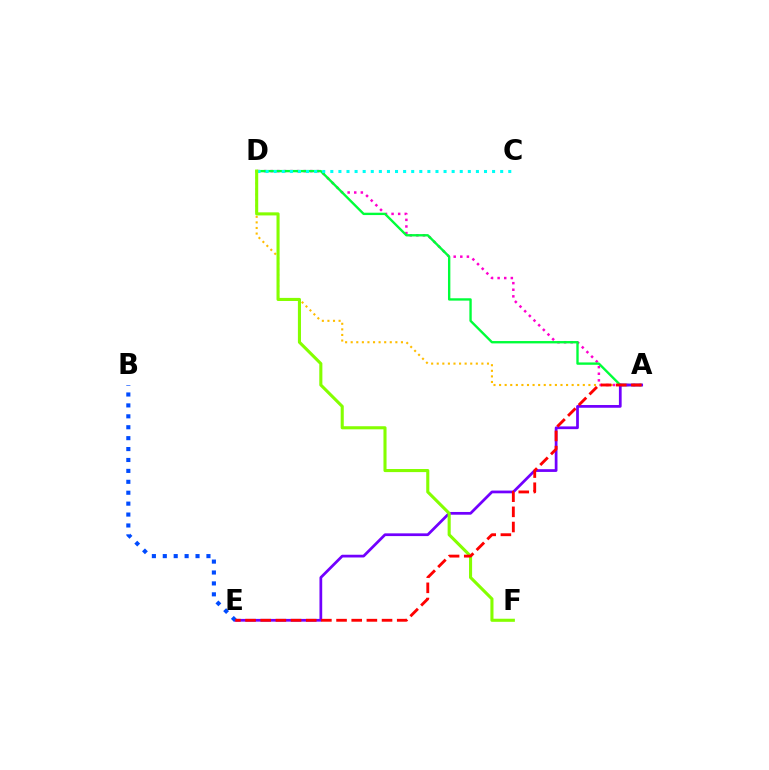{('A', 'D'): [{'color': '#ffbd00', 'line_style': 'dotted', 'thickness': 1.52}, {'color': '#ff00cf', 'line_style': 'dotted', 'thickness': 1.79}, {'color': '#00ff39', 'line_style': 'solid', 'thickness': 1.7}], ('A', 'E'): [{'color': '#7200ff', 'line_style': 'solid', 'thickness': 1.97}, {'color': '#ff0000', 'line_style': 'dashed', 'thickness': 2.06}], ('C', 'D'): [{'color': '#00fff6', 'line_style': 'dotted', 'thickness': 2.2}], ('B', 'E'): [{'color': '#004bff', 'line_style': 'dotted', 'thickness': 2.97}], ('D', 'F'): [{'color': '#84ff00', 'line_style': 'solid', 'thickness': 2.22}]}